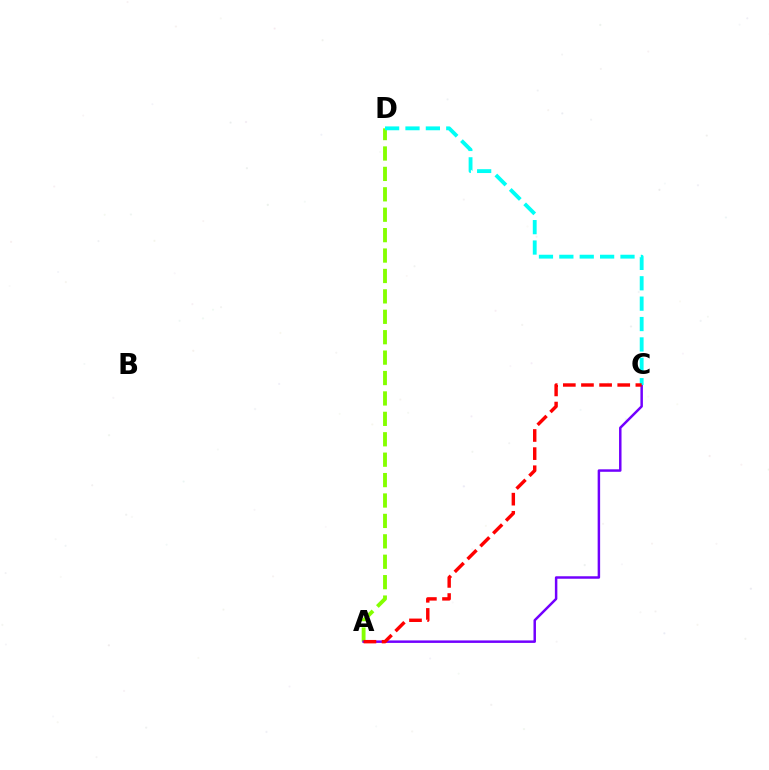{('A', 'D'): [{'color': '#84ff00', 'line_style': 'dashed', 'thickness': 2.77}], ('A', 'C'): [{'color': '#7200ff', 'line_style': 'solid', 'thickness': 1.79}, {'color': '#ff0000', 'line_style': 'dashed', 'thickness': 2.46}], ('C', 'D'): [{'color': '#00fff6', 'line_style': 'dashed', 'thickness': 2.77}]}